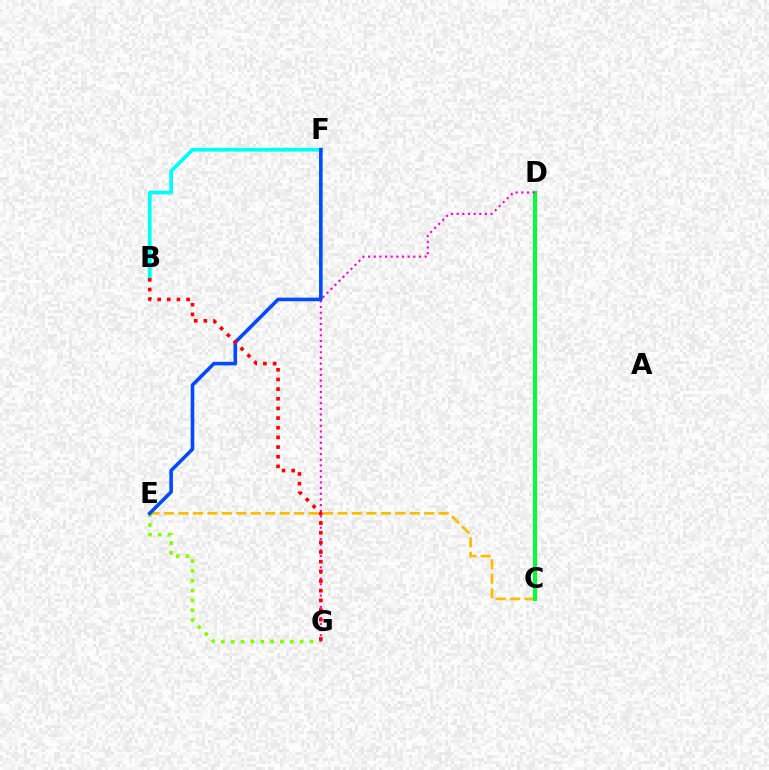{('C', 'E'): [{'color': '#ffbd00', 'line_style': 'dashed', 'thickness': 1.96}], ('C', 'D'): [{'color': '#7200ff', 'line_style': 'dashed', 'thickness': 1.6}, {'color': '#00ff39', 'line_style': 'solid', 'thickness': 2.92}], ('E', 'G'): [{'color': '#84ff00', 'line_style': 'dotted', 'thickness': 2.68}], ('B', 'F'): [{'color': '#00fff6', 'line_style': 'solid', 'thickness': 2.7}], ('D', 'G'): [{'color': '#ff00cf', 'line_style': 'dotted', 'thickness': 1.54}], ('E', 'F'): [{'color': '#004bff', 'line_style': 'solid', 'thickness': 2.59}], ('B', 'G'): [{'color': '#ff0000', 'line_style': 'dotted', 'thickness': 2.62}]}